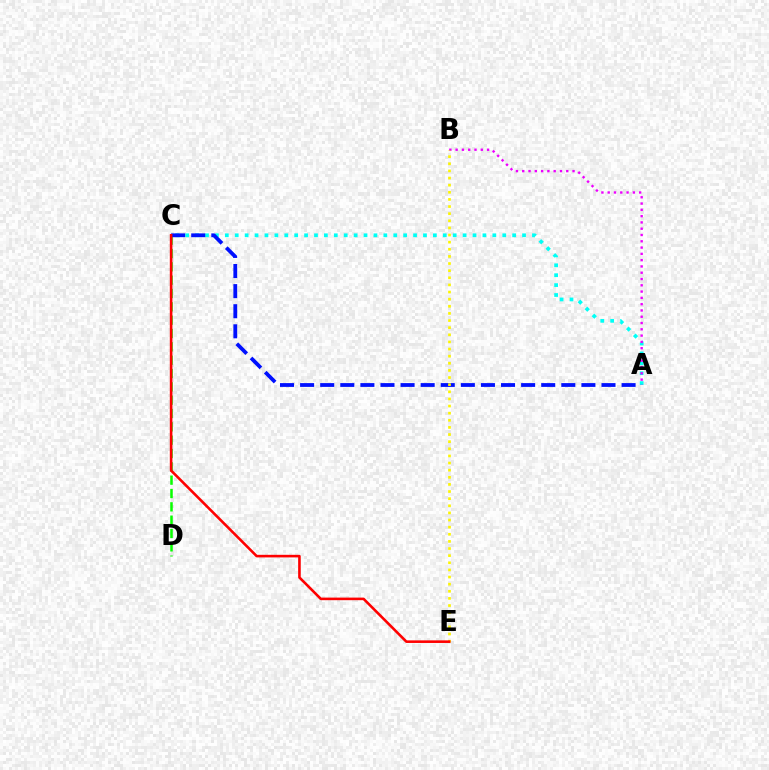{('A', 'C'): [{'color': '#00fff6', 'line_style': 'dotted', 'thickness': 2.69}, {'color': '#0010ff', 'line_style': 'dashed', 'thickness': 2.73}], ('C', 'D'): [{'color': '#08ff00', 'line_style': 'dashed', 'thickness': 1.81}], ('A', 'B'): [{'color': '#ee00ff', 'line_style': 'dotted', 'thickness': 1.71}], ('B', 'E'): [{'color': '#fcf500', 'line_style': 'dotted', 'thickness': 1.94}], ('C', 'E'): [{'color': '#ff0000', 'line_style': 'solid', 'thickness': 1.87}]}